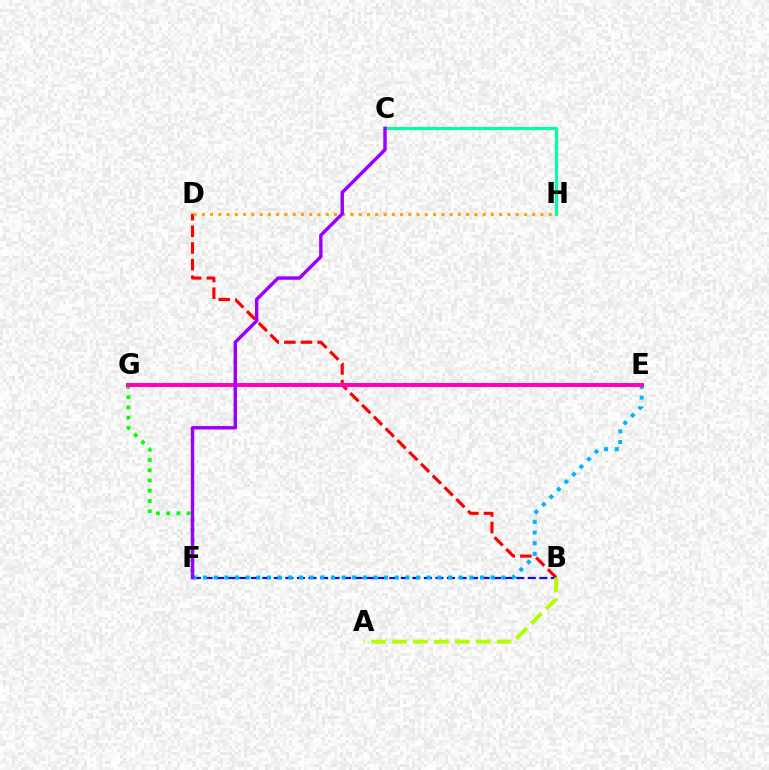{('B', 'D'): [{'color': '#ff0000', 'line_style': 'dashed', 'thickness': 2.26}], ('C', 'H'): [{'color': '#00ff9d', 'line_style': 'solid', 'thickness': 2.27}], ('B', 'F'): [{'color': '#0010ff', 'line_style': 'dashed', 'thickness': 1.57}], ('E', 'F'): [{'color': '#00b5ff', 'line_style': 'dotted', 'thickness': 2.89}], ('F', 'G'): [{'color': '#08ff00', 'line_style': 'dotted', 'thickness': 2.78}], ('E', 'G'): [{'color': '#ff00bd', 'line_style': 'solid', 'thickness': 2.86}], ('D', 'H'): [{'color': '#ffa500', 'line_style': 'dotted', 'thickness': 2.24}], ('C', 'F'): [{'color': '#9b00ff', 'line_style': 'solid', 'thickness': 2.47}], ('A', 'B'): [{'color': '#b3ff00', 'line_style': 'dashed', 'thickness': 2.84}]}